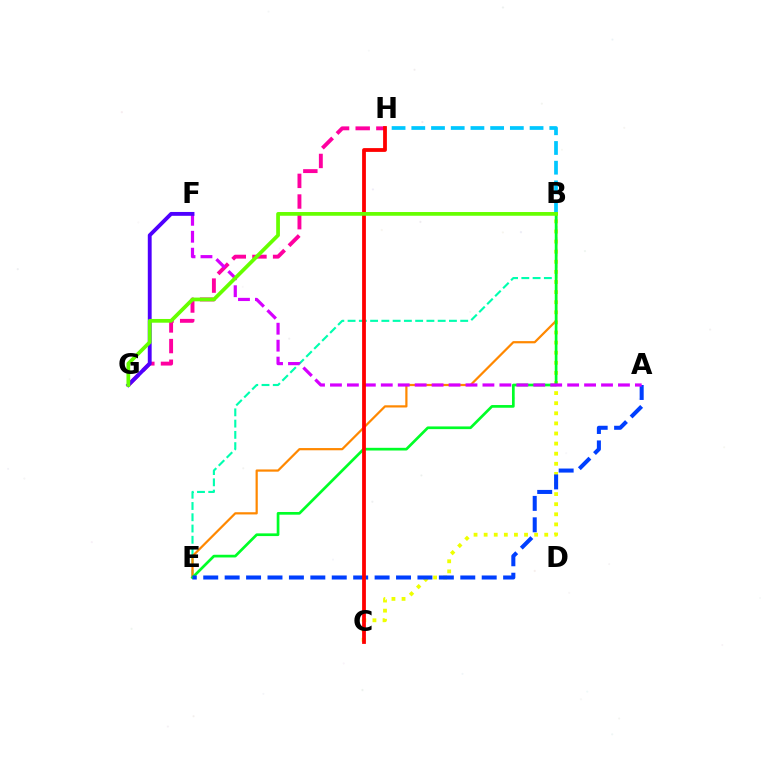{('B', 'E'): [{'color': '#00ffaf', 'line_style': 'dashed', 'thickness': 1.53}, {'color': '#ff8800', 'line_style': 'solid', 'thickness': 1.6}, {'color': '#00ff27', 'line_style': 'solid', 'thickness': 1.94}], ('B', 'C'): [{'color': '#eeff00', 'line_style': 'dotted', 'thickness': 2.74}], ('G', 'H'): [{'color': '#ff00a0', 'line_style': 'dashed', 'thickness': 2.81}], ('A', 'E'): [{'color': '#003fff', 'line_style': 'dashed', 'thickness': 2.91}], ('A', 'F'): [{'color': '#d600ff', 'line_style': 'dashed', 'thickness': 2.3}], ('B', 'H'): [{'color': '#00c7ff', 'line_style': 'dashed', 'thickness': 2.68}], ('F', 'G'): [{'color': '#4f00ff', 'line_style': 'solid', 'thickness': 2.78}], ('C', 'H'): [{'color': '#ff0000', 'line_style': 'solid', 'thickness': 2.73}], ('B', 'G'): [{'color': '#66ff00', 'line_style': 'solid', 'thickness': 2.69}]}